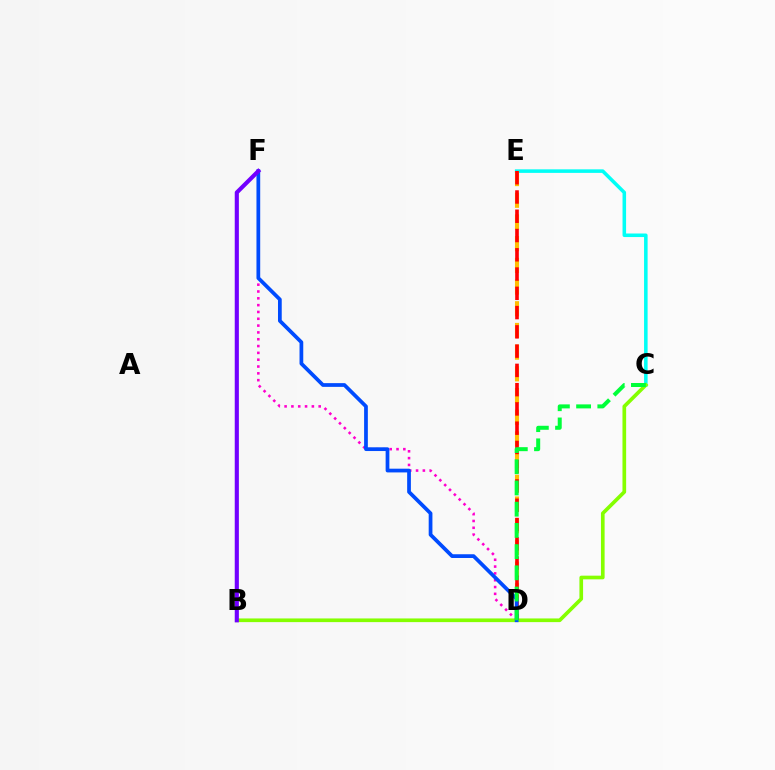{('C', 'E'): [{'color': '#00fff6', 'line_style': 'solid', 'thickness': 2.56}], ('D', 'F'): [{'color': '#ff00cf', 'line_style': 'dotted', 'thickness': 1.85}, {'color': '#004bff', 'line_style': 'solid', 'thickness': 2.69}], ('B', 'C'): [{'color': '#84ff00', 'line_style': 'solid', 'thickness': 2.64}], ('D', 'E'): [{'color': '#ffbd00', 'line_style': 'dashed', 'thickness': 2.95}, {'color': '#ff0000', 'line_style': 'dashed', 'thickness': 2.62}], ('C', 'D'): [{'color': '#00ff39', 'line_style': 'dashed', 'thickness': 2.88}], ('B', 'F'): [{'color': '#7200ff', 'line_style': 'solid', 'thickness': 2.97}]}